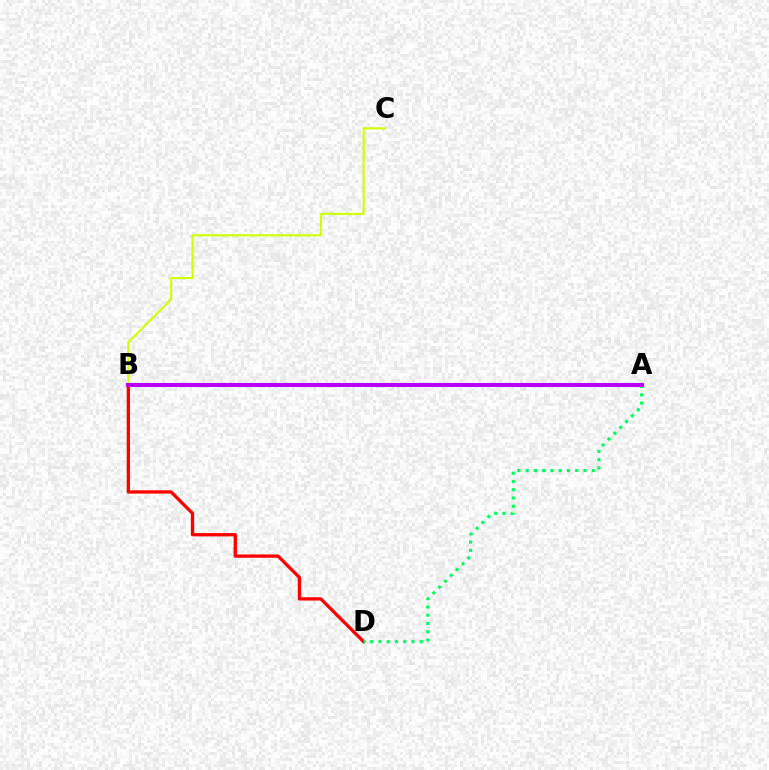{('B', 'D'): [{'color': '#ff0000', 'line_style': 'solid', 'thickness': 2.37}], ('A', 'B'): [{'color': '#0074ff', 'line_style': 'dashed', 'thickness': 2.92}, {'color': '#b900ff', 'line_style': 'solid', 'thickness': 2.9}], ('B', 'C'): [{'color': '#d1ff00', 'line_style': 'solid', 'thickness': 1.52}], ('A', 'D'): [{'color': '#00ff5c', 'line_style': 'dotted', 'thickness': 2.24}]}